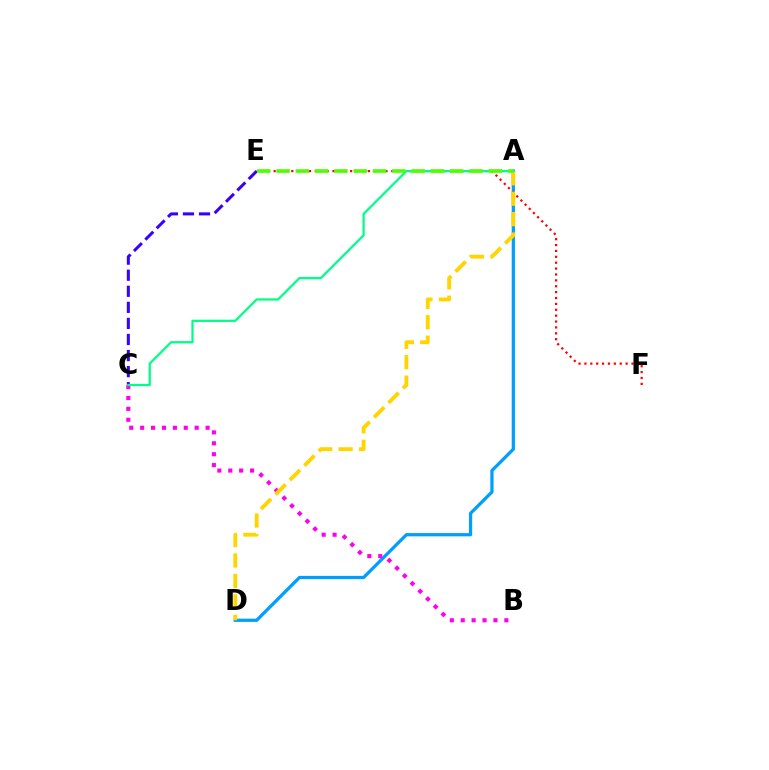{('A', 'D'): [{'color': '#009eff', 'line_style': 'solid', 'thickness': 2.34}, {'color': '#ffd500', 'line_style': 'dashed', 'thickness': 2.78}], ('B', 'C'): [{'color': '#ff00ed', 'line_style': 'dotted', 'thickness': 2.96}], ('E', 'F'): [{'color': '#ff0000', 'line_style': 'dotted', 'thickness': 1.6}], ('C', 'E'): [{'color': '#3700ff', 'line_style': 'dashed', 'thickness': 2.18}], ('A', 'C'): [{'color': '#00ff86', 'line_style': 'solid', 'thickness': 1.62}], ('A', 'E'): [{'color': '#4fff00', 'line_style': 'dashed', 'thickness': 2.62}]}